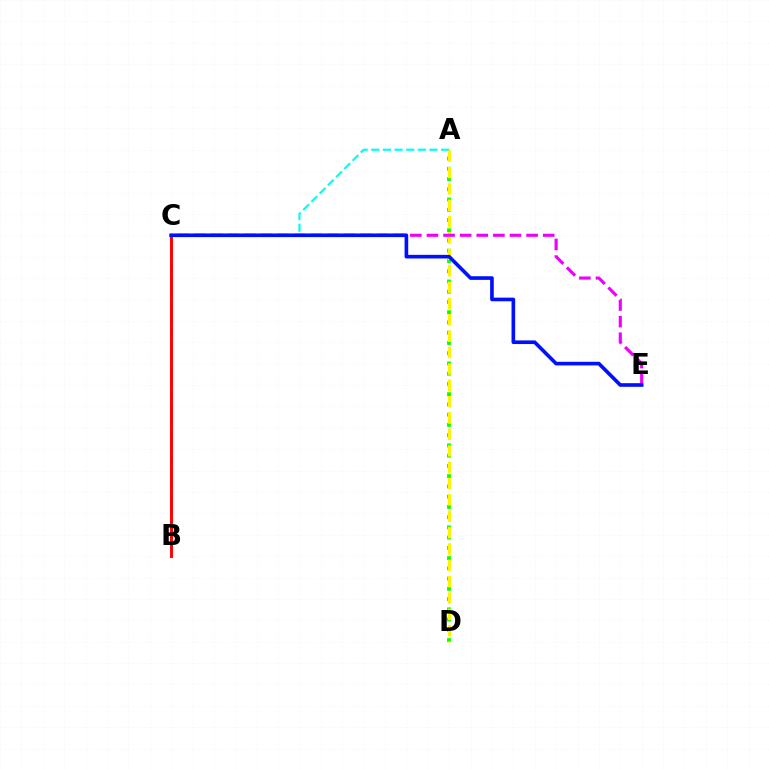{('A', 'C'): [{'color': '#00fff6', 'line_style': 'dashed', 'thickness': 1.58}], ('A', 'D'): [{'color': '#08ff00', 'line_style': 'dotted', 'thickness': 2.78}, {'color': '#fcf500', 'line_style': 'dashed', 'thickness': 2.22}], ('B', 'C'): [{'color': '#ff0000', 'line_style': 'solid', 'thickness': 2.11}], ('C', 'E'): [{'color': '#ee00ff', 'line_style': 'dashed', 'thickness': 2.26}, {'color': '#0010ff', 'line_style': 'solid', 'thickness': 2.62}]}